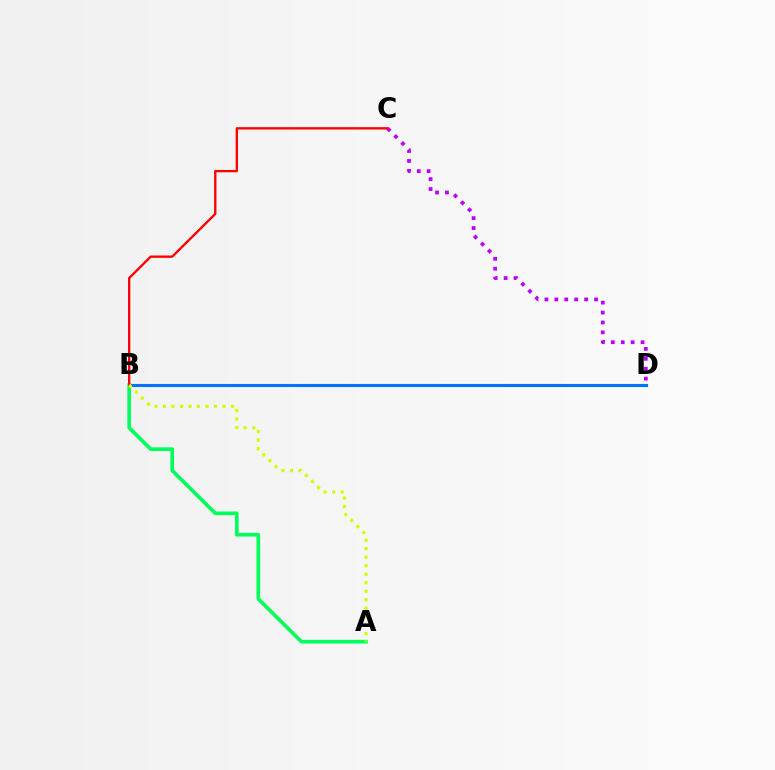{('C', 'D'): [{'color': '#b900ff', 'line_style': 'dotted', 'thickness': 2.7}], ('B', 'D'): [{'color': '#0074ff', 'line_style': 'solid', 'thickness': 2.23}], ('A', 'B'): [{'color': '#00ff5c', 'line_style': 'solid', 'thickness': 2.64}, {'color': '#d1ff00', 'line_style': 'dotted', 'thickness': 2.31}], ('B', 'C'): [{'color': '#ff0000', 'line_style': 'solid', 'thickness': 1.69}]}